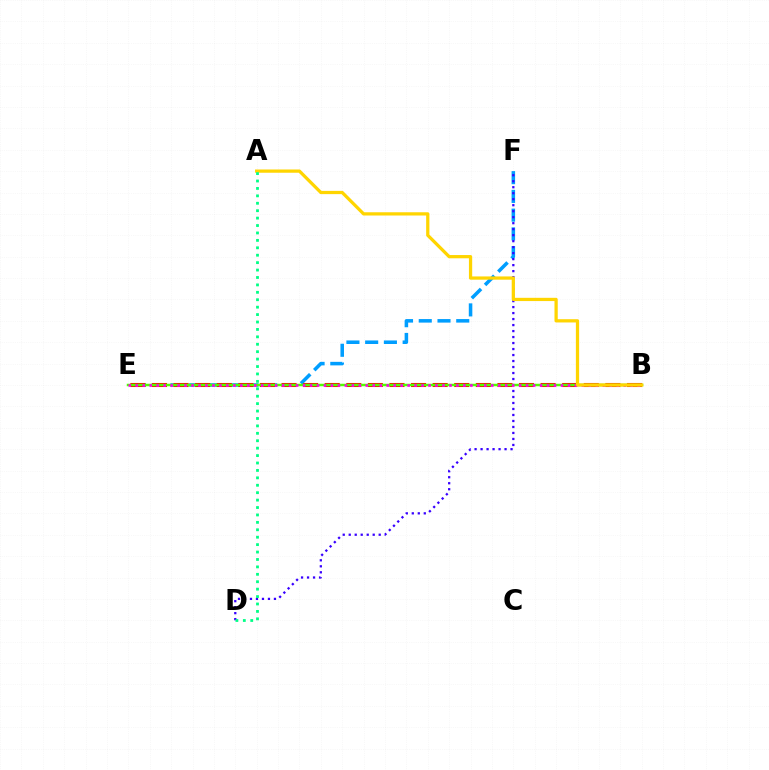{('E', 'F'): [{'color': '#009eff', 'line_style': 'dashed', 'thickness': 2.55}], ('D', 'F'): [{'color': '#3700ff', 'line_style': 'dotted', 'thickness': 1.63}], ('B', 'E'): [{'color': '#ff0000', 'line_style': 'dashed', 'thickness': 2.93}, {'color': '#4fff00', 'line_style': 'solid', 'thickness': 1.8}, {'color': '#ff00ed', 'line_style': 'dotted', 'thickness': 1.89}], ('A', 'B'): [{'color': '#ffd500', 'line_style': 'solid', 'thickness': 2.34}], ('A', 'D'): [{'color': '#00ff86', 'line_style': 'dotted', 'thickness': 2.02}]}